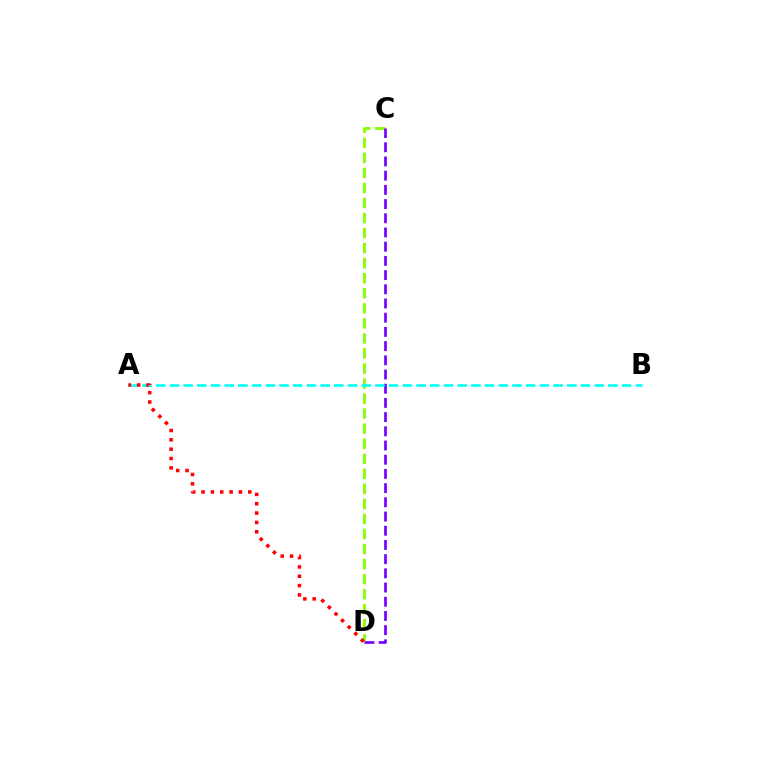{('C', 'D'): [{'color': '#84ff00', 'line_style': 'dashed', 'thickness': 2.04}, {'color': '#7200ff', 'line_style': 'dashed', 'thickness': 1.93}], ('A', 'B'): [{'color': '#00fff6', 'line_style': 'dashed', 'thickness': 1.86}], ('A', 'D'): [{'color': '#ff0000', 'line_style': 'dotted', 'thickness': 2.54}]}